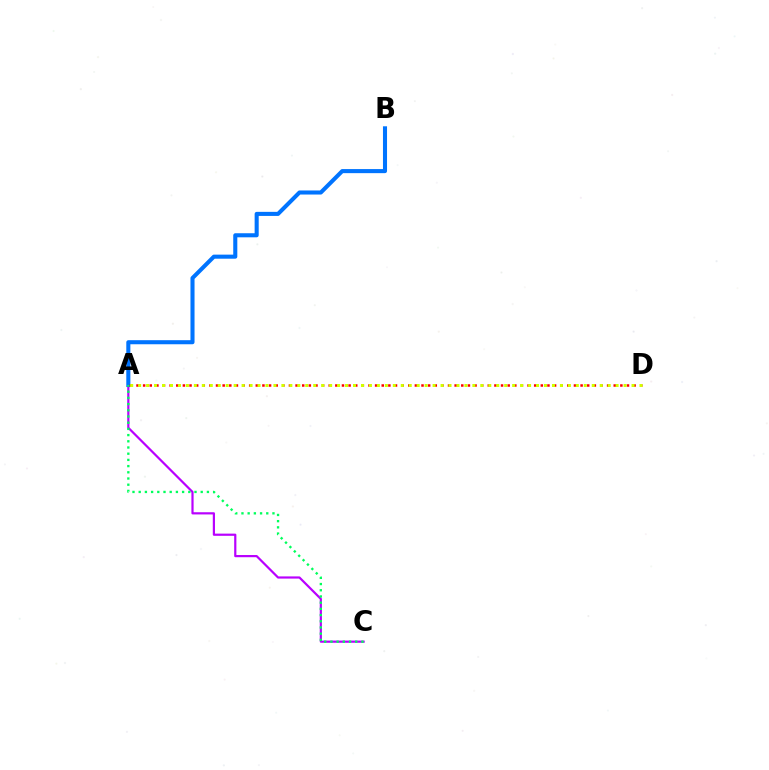{('A', 'C'): [{'color': '#b900ff', 'line_style': 'solid', 'thickness': 1.58}, {'color': '#00ff5c', 'line_style': 'dotted', 'thickness': 1.68}], ('A', 'B'): [{'color': '#0074ff', 'line_style': 'solid', 'thickness': 2.93}], ('A', 'D'): [{'color': '#ff0000', 'line_style': 'dotted', 'thickness': 1.8}, {'color': '#d1ff00', 'line_style': 'dotted', 'thickness': 2.16}]}